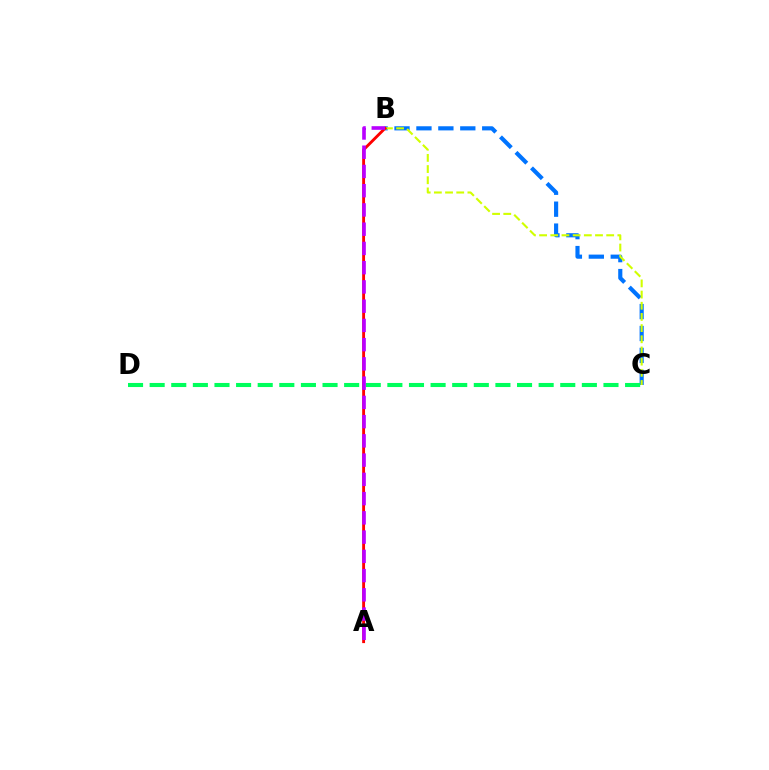{('B', 'C'): [{'color': '#0074ff', 'line_style': 'dashed', 'thickness': 2.98}, {'color': '#d1ff00', 'line_style': 'dashed', 'thickness': 1.52}], ('C', 'D'): [{'color': '#00ff5c', 'line_style': 'dashed', 'thickness': 2.94}], ('A', 'B'): [{'color': '#ff0000', 'line_style': 'solid', 'thickness': 2.07}, {'color': '#b900ff', 'line_style': 'dashed', 'thickness': 2.61}]}